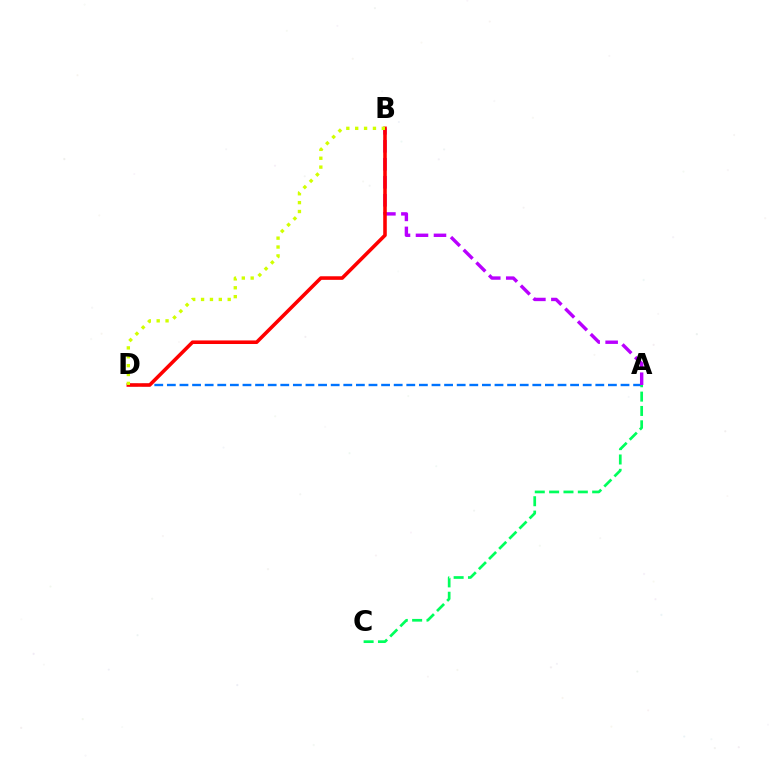{('A', 'D'): [{'color': '#0074ff', 'line_style': 'dashed', 'thickness': 1.71}], ('A', 'C'): [{'color': '#00ff5c', 'line_style': 'dashed', 'thickness': 1.95}], ('A', 'B'): [{'color': '#b900ff', 'line_style': 'dashed', 'thickness': 2.44}], ('B', 'D'): [{'color': '#ff0000', 'line_style': 'solid', 'thickness': 2.57}, {'color': '#d1ff00', 'line_style': 'dotted', 'thickness': 2.41}]}